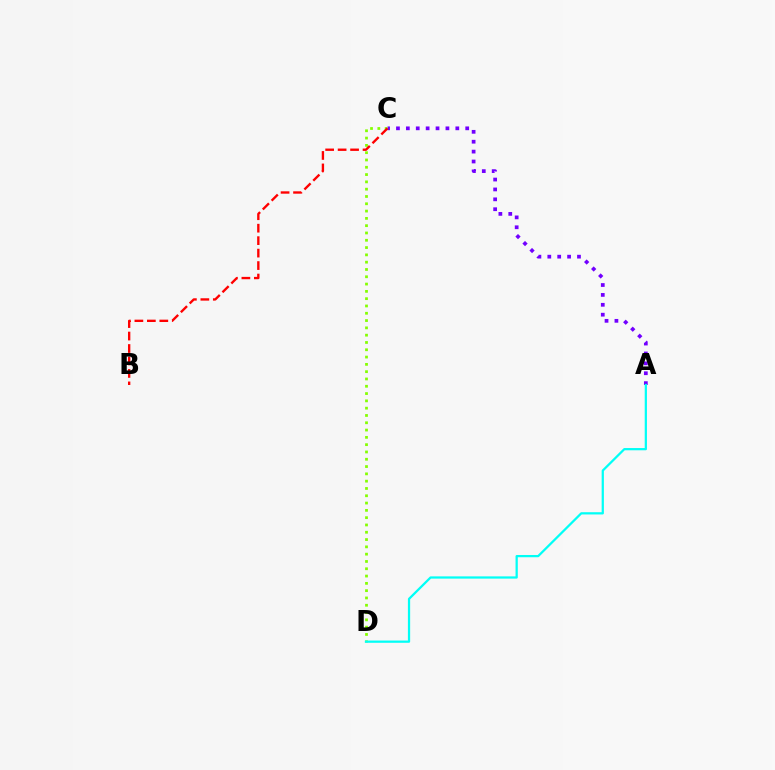{('A', 'C'): [{'color': '#7200ff', 'line_style': 'dotted', 'thickness': 2.69}], ('C', 'D'): [{'color': '#84ff00', 'line_style': 'dotted', 'thickness': 1.98}], ('A', 'D'): [{'color': '#00fff6', 'line_style': 'solid', 'thickness': 1.62}], ('B', 'C'): [{'color': '#ff0000', 'line_style': 'dashed', 'thickness': 1.69}]}